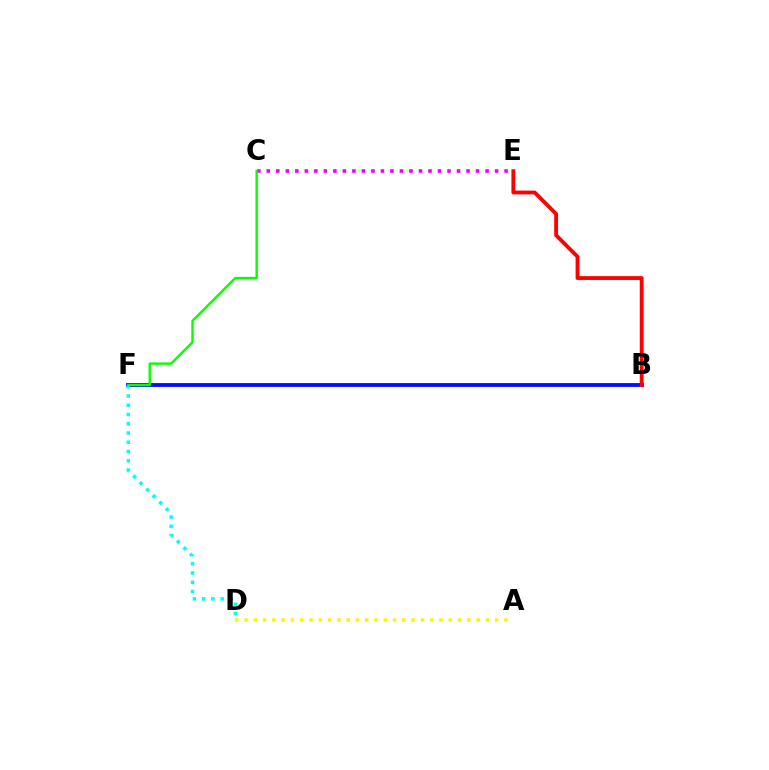{('B', 'F'): [{'color': '#0010ff', 'line_style': 'solid', 'thickness': 2.76}], ('B', 'E'): [{'color': '#ff0000', 'line_style': 'solid', 'thickness': 2.76}], ('D', 'F'): [{'color': '#00fff6', 'line_style': 'dotted', 'thickness': 2.51}], ('C', 'E'): [{'color': '#ee00ff', 'line_style': 'dotted', 'thickness': 2.58}], ('A', 'D'): [{'color': '#fcf500', 'line_style': 'dotted', 'thickness': 2.52}], ('C', 'F'): [{'color': '#08ff00', 'line_style': 'solid', 'thickness': 1.73}]}